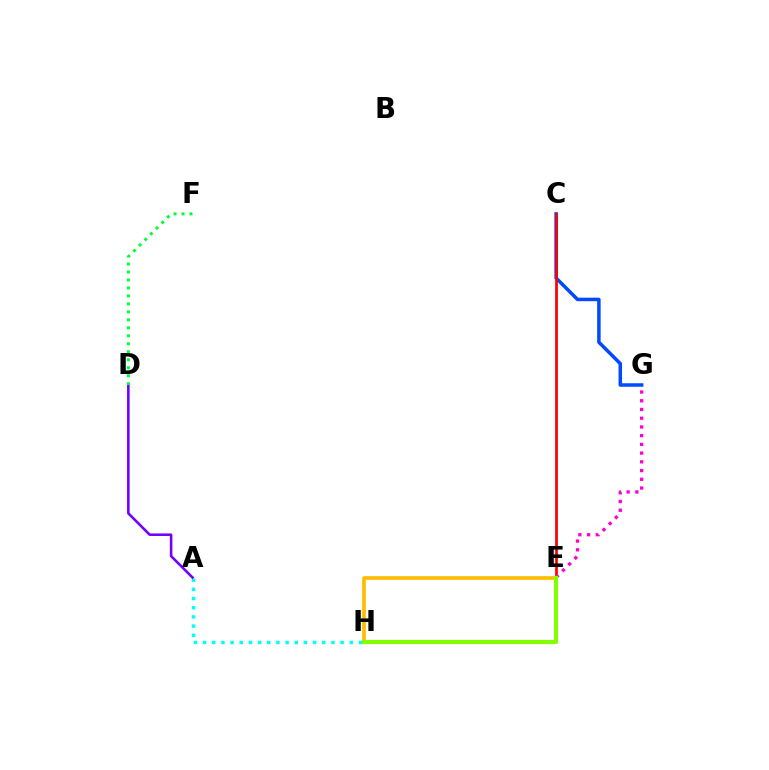{('A', 'H'): [{'color': '#00fff6', 'line_style': 'dotted', 'thickness': 2.49}], ('A', 'D'): [{'color': '#7200ff', 'line_style': 'solid', 'thickness': 1.86}], ('C', 'G'): [{'color': '#004bff', 'line_style': 'solid', 'thickness': 2.53}], ('D', 'F'): [{'color': '#00ff39', 'line_style': 'dotted', 'thickness': 2.17}], ('E', 'H'): [{'color': '#ffbd00', 'line_style': 'solid', 'thickness': 2.66}, {'color': '#84ff00', 'line_style': 'solid', 'thickness': 2.98}], ('C', 'E'): [{'color': '#ff0000', 'line_style': 'solid', 'thickness': 1.97}], ('E', 'G'): [{'color': '#ff00cf', 'line_style': 'dotted', 'thickness': 2.37}]}